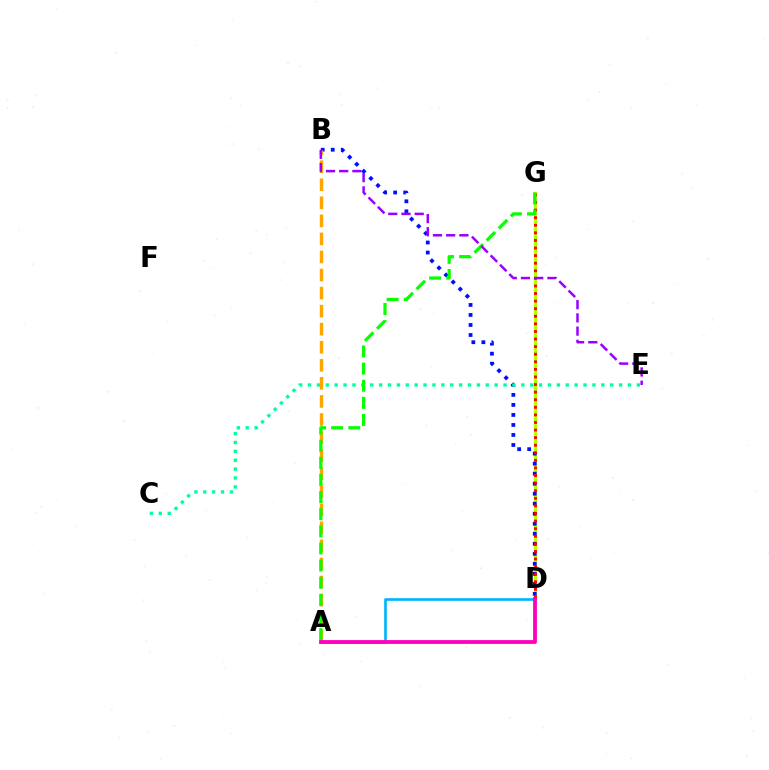{('A', 'D'): [{'color': '#00b5ff', 'line_style': 'solid', 'thickness': 1.91}, {'color': '#ff00bd', 'line_style': 'solid', 'thickness': 2.75}], ('D', 'G'): [{'color': '#b3ff00', 'line_style': 'solid', 'thickness': 2.38}, {'color': '#ff0000', 'line_style': 'dotted', 'thickness': 2.06}], ('B', 'D'): [{'color': '#0010ff', 'line_style': 'dotted', 'thickness': 2.72}], ('C', 'E'): [{'color': '#00ff9d', 'line_style': 'dotted', 'thickness': 2.41}], ('A', 'B'): [{'color': '#ffa500', 'line_style': 'dashed', 'thickness': 2.45}], ('A', 'G'): [{'color': '#08ff00', 'line_style': 'dashed', 'thickness': 2.33}], ('B', 'E'): [{'color': '#9b00ff', 'line_style': 'dashed', 'thickness': 1.8}]}